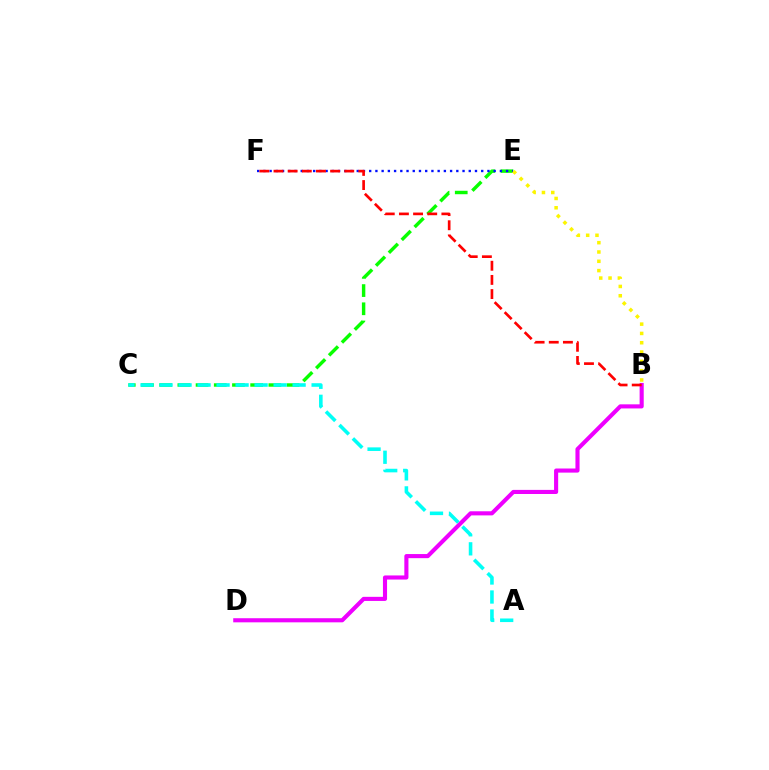{('B', 'D'): [{'color': '#ee00ff', 'line_style': 'solid', 'thickness': 2.96}], ('C', 'E'): [{'color': '#08ff00', 'line_style': 'dashed', 'thickness': 2.47}], ('A', 'C'): [{'color': '#00fff6', 'line_style': 'dashed', 'thickness': 2.58}], ('E', 'F'): [{'color': '#0010ff', 'line_style': 'dotted', 'thickness': 1.69}], ('B', 'F'): [{'color': '#ff0000', 'line_style': 'dashed', 'thickness': 1.92}], ('B', 'E'): [{'color': '#fcf500', 'line_style': 'dotted', 'thickness': 2.53}]}